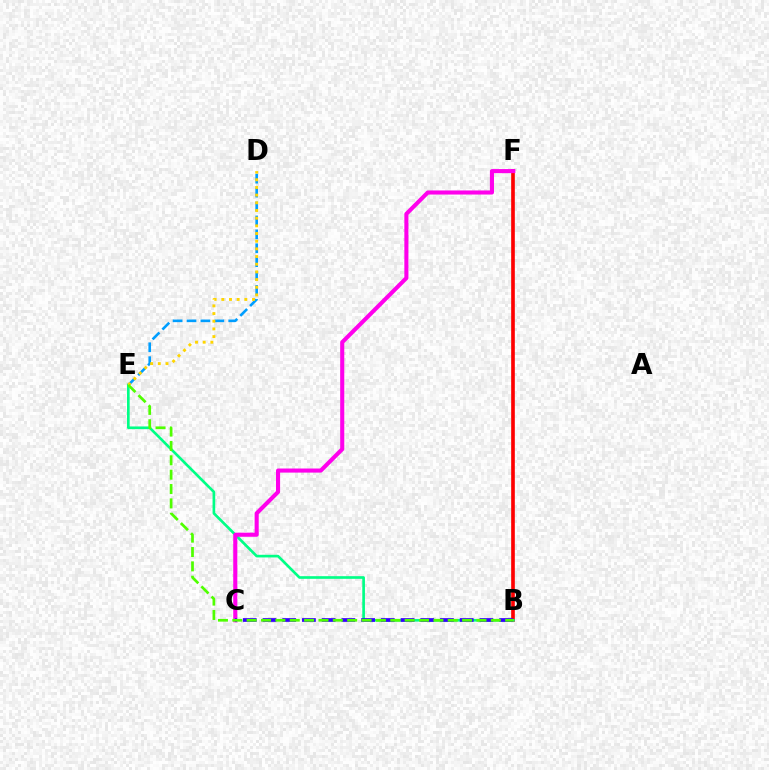{('B', 'F'): [{'color': '#ff0000', 'line_style': 'solid', 'thickness': 2.63}], ('D', 'E'): [{'color': '#009eff', 'line_style': 'dashed', 'thickness': 1.89}, {'color': '#ffd500', 'line_style': 'dotted', 'thickness': 2.09}], ('B', 'E'): [{'color': '#00ff86', 'line_style': 'solid', 'thickness': 1.91}, {'color': '#4fff00', 'line_style': 'dashed', 'thickness': 1.95}], ('C', 'F'): [{'color': '#ff00ed', 'line_style': 'solid', 'thickness': 2.94}], ('B', 'C'): [{'color': '#3700ff', 'line_style': 'dashed', 'thickness': 2.68}]}